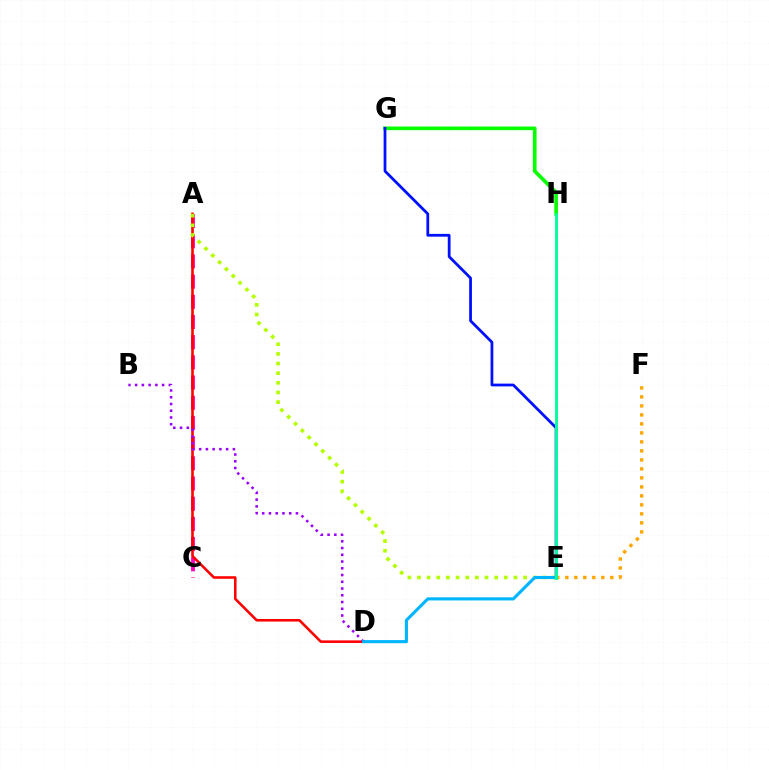{('A', 'C'): [{'color': '#ff00bd', 'line_style': 'dashed', 'thickness': 2.74}], ('G', 'H'): [{'color': '#08ff00', 'line_style': 'solid', 'thickness': 2.65}], ('A', 'D'): [{'color': '#ff0000', 'line_style': 'solid', 'thickness': 1.85}], ('B', 'D'): [{'color': '#9b00ff', 'line_style': 'dotted', 'thickness': 1.83}], ('E', 'G'): [{'color': '#0010ff', 'line_style': 'solid', 'thickness': 1.99}], ('A', 'E'): [{'color': '#b3ff00', 'line_style': 'dotted', 'thickness': 2.62}], ('E', 'F'): [{'color': '#ffa500', 'line_style': 'dotted', 'thickness': 2.44}], ('D', 'E'): [{'color': '#00b5ff', 'line_style': 'solid', 'thickness': 2.25}], ('E', 'H'): [{'color': '#00ff9d', 'line_style': 'solid', 'thickness': 2.08}]}